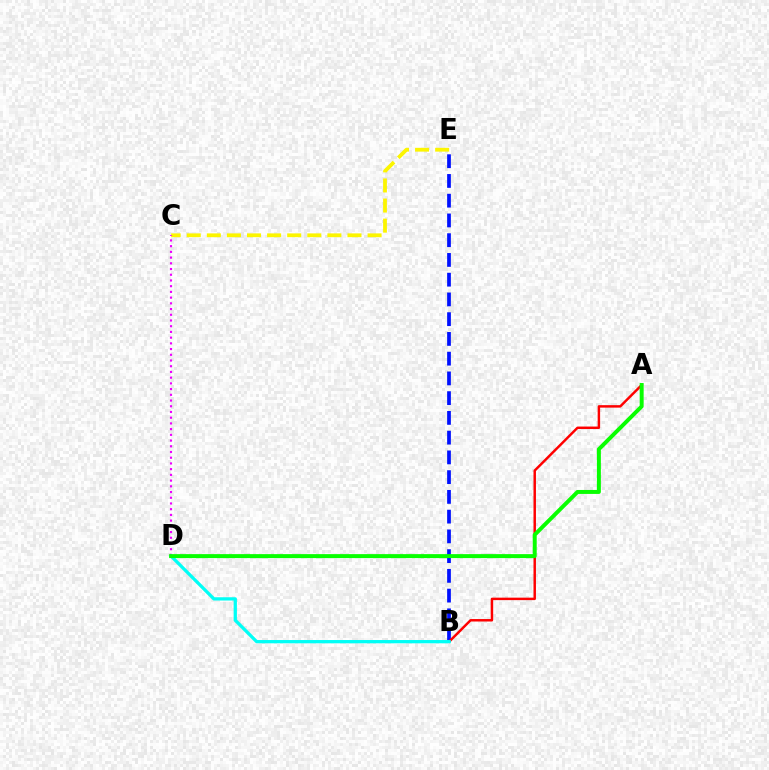{('C', 'E'): [{'color': '#fcf500', 'line_style': 'dashed', 'thickness': 2.73}], ('C', 'D'): [{'color': '#ee00ff', 'line_style': 'dotted', 'thickness': 1.55}], ('B', 'E'): [{'color': '#0010ff', 'line_style': 'dashed', 'thickness': 2.68}], ('A', 'B'): [{'color': '#ff0000', 'line_style': 'solid', 'thickness': 1.77}], ('B', 'D'): [{'color': '#00fff6', 'line_style': 'solid', 'thickness': 2.35}], ('A', 'D'): [{'color': '#08ff00', 'line_style': 'solid', 'thickness': 2.86}]}